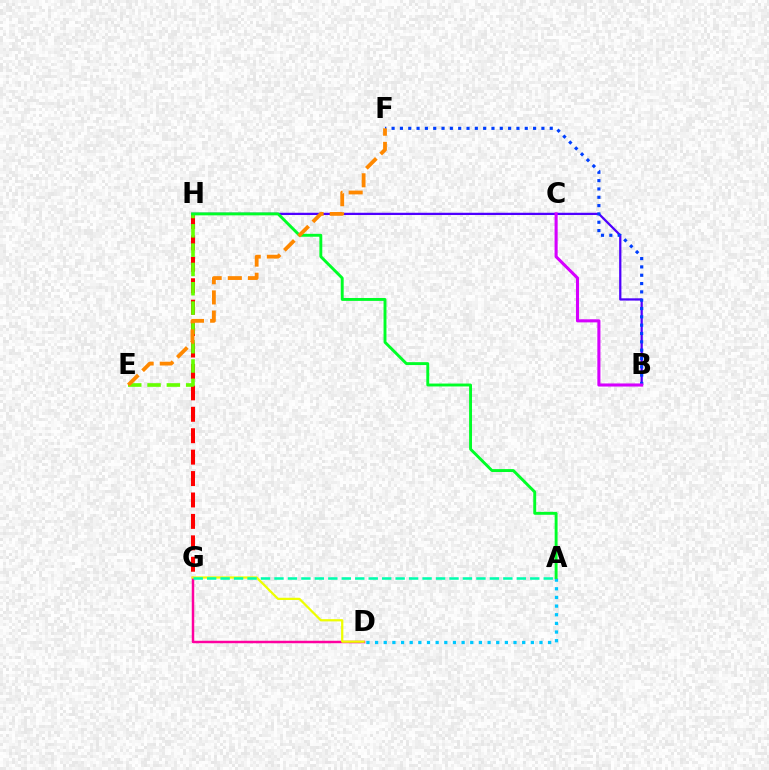{('G', 'H'): [{'color': '#ff0000', 'line_style': 'dashed', 'thickness': 2.91}], ('B', 'H'): [{'color': '#4f00ff', 'line_style': 'solid', 'thickness': 1.62}], ('D', 'G'): [{'color': '#ff00a0', 'line_style': 'solid', 'thickness': 1.78}, {'color': '#eeff00', 'line_style': 'solid', 'thickness': 1.61}], ('A', 'D'): [{'color': '#00c7ff', 'line_style': 'dotted', 'thickness': 2.35}], ('E', 'H'): [{'color': '#66ff00', 'line_style': 'dashed', 'thickness': 2.62}], ('B', 'F'): [{'color': '#003fff', 'line_style': 'dotted', 'thickness': 2.26}], ('A', 'H'): [{'color': '#00ff27', 'line_style': 'solid', 'thickness': 2.09}], ('A', 'G'): [{'color': '#00ffaf', 'line_style': 'dashed', 'thickness': 1.83}], ('E', 'F'): [{'color': '#ff8800', 'line_style': 'dashed', 'thickness': 2.74}], ('B', 'C'): [{'color': '#d600ff', 'line_style': 'solid', 'thickness': 2.22}]}